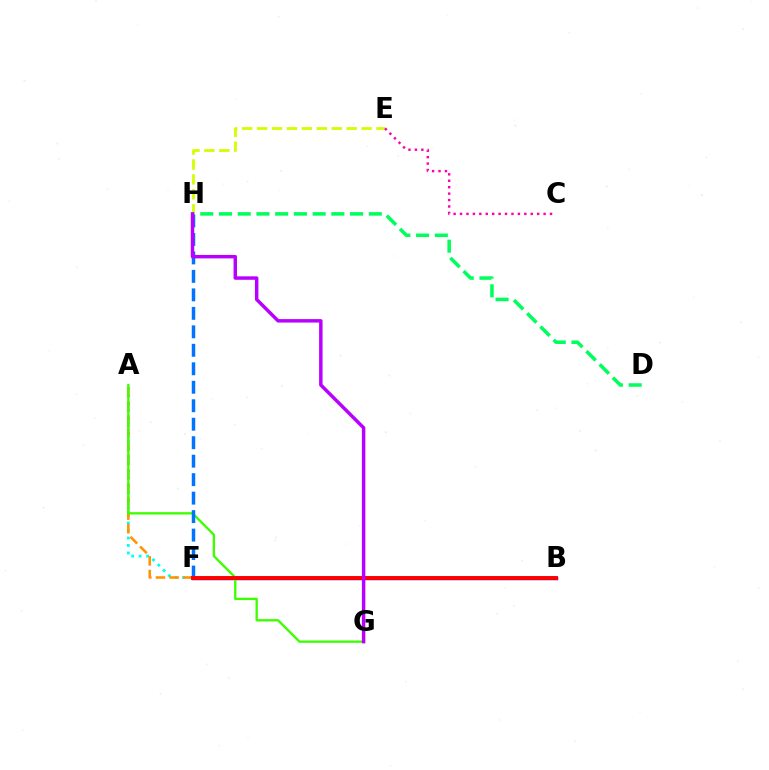{('D', 'H'): [{'color': '#00ff5c', 'line_style': 'dashed', 'thickness': 2.54}], ('B', 'F'): [{'color': '#2500ff', 'line_style': 'solid', 'thickness': 2.48}, {'color': '#ff0000', 'line_style': 'solid', 'thickness': 2.82}], ('A', 'F'): [{'color': '#00fff6', 'line_style': 'dotted', 'thickness': 2.03}, {'color': '#ff9400', 'line_style': 'dashed', 'thickness': 1.85}], ('E', 'H'): [{'color': '#d1ff00', 'line_style': 'dashed', 'thickness': 2.03}], ('C', 'E'): [{'color': '#ff00ac', 'line_style': 'dotted', 'thickness': 1.75}], ('A', 'G'): [{'color': '#3dff00', 'line_style': 'solid', 'thickness': 1.68}], ('F', 'H'): [{'color': '#0074ff', 'line_style': 'dashed', 'thickness': 2.51}], ('G', 'H'): [{'color': '#b900ff', 'line_style': 'solid', 'thickness': 2.49}]}